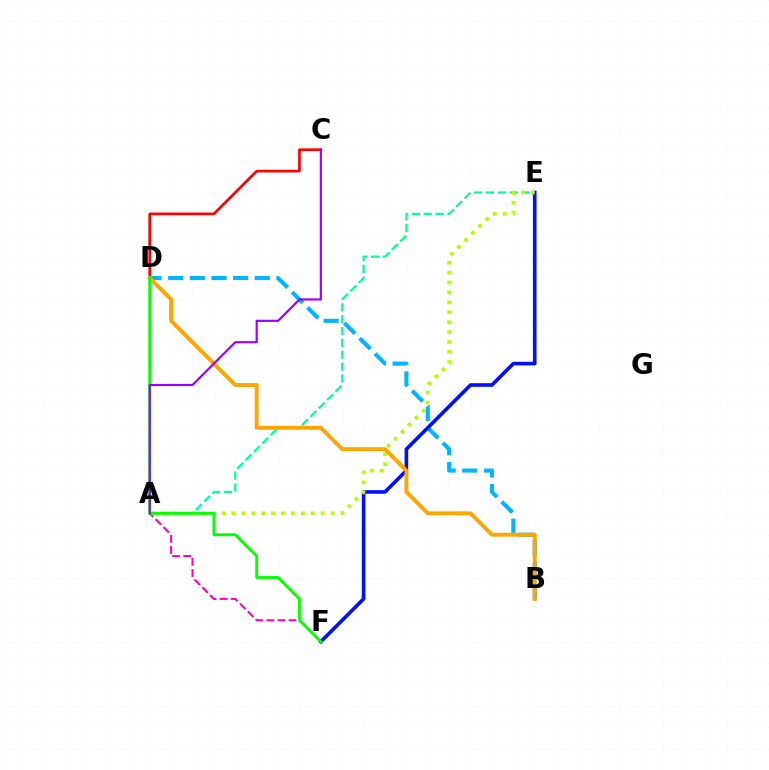{('A', 'F'): [{'color': '#ff00bd', 'line_style': 'dashed', 'thickness': 1.51}], ('A', 'E'): [{'color': '#00ff9d', 'line_style': 'dashed', 'thickness': 1.61}, {'color': '#b3ff00', 'line_style': 'dotted', 'thickness': 2.69}], ('B', 'D'): [{'color': '#00b5ff', 'line_style': 'dashed', 'thickness': 2.94}, {'color': '#ffa500', 'line_style': 'solid', 'thickness': 2.81}], ('C', 'D'): [{'color': '#ff0000', 'line_style': 'solid', 'thickness': 1.93}], ('E', 'F'): [{'color': '#0010ff', 'line_style': 'solid', 'thickness': 2.61}], ('D', 'F'): [{'color': '#08ff00', 'line_style': 'solid', 'thickness': 2.07}], ('A', 'C'): [{'color': '#9b00ff', 'line_style': 'solid', 'thickness': 1.56}]}